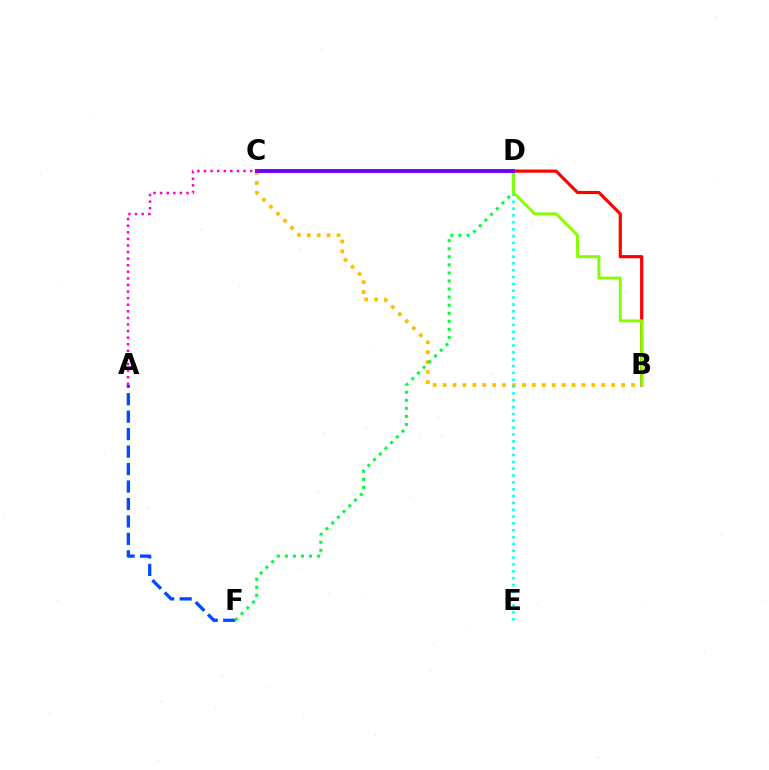{('A', 'F'): [{'color': '#004bff', 'line_style': 'dashed', 'thickness': 2.37}], ('B', 'C'): [{'color': '#ffbd00', 'line_style': 'dotted', 'thickness': 2.7}], ('D', 'E'): [{'color': '#00fff6', 'line_style': 'dotted', 'thickness': 1.86}], ('B', 'D'): [{'color': '#ff0000', 'line_style': 'solid', 'thickness': 2.28}, {'color': '#84ff00', 'line_style': 'solid', 'thickness': 2.11}], ('D', 'F'): [{'color': '#00ff39', 'line_style': 'dotted', 'thickness': 2.19}], ('C', 'D'): [{'color': '#7200ff', 'line_style': 'solid', 'thickness': 2.82}], ('A', 'C'): [{'color': '#ff00cf', 'line_style': 'dotted', 'thickness': 1.79}]}